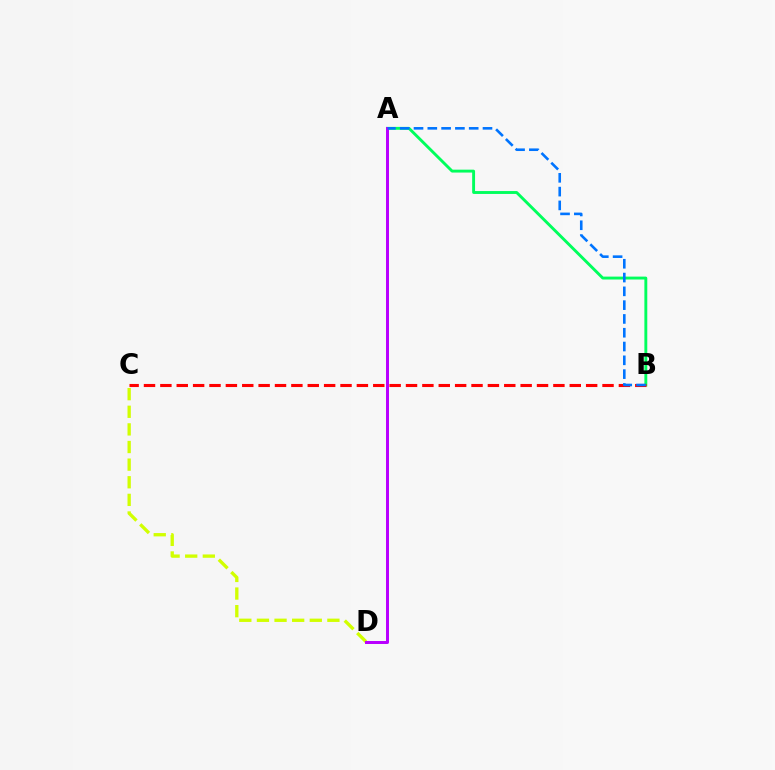{('A', 'B'): [{'color': '#00ff5c', 'line_style': 'solid', 'thickness': 2.08}, {'color': '#0074ff', 'line_style': 'dashed', 'thickness': 1.87}], ('B', 'C'): [{'color': '#ff0000', 'line_style': 'dashed', 'thickness': 2.22}], ('C', 'D'): [{'color': '#d1ff00', 'line_style': 'dashed', 'thickness': 2.39}], ('A', 'D'): [{'color': '#b900ff', 'line_style': 'solid', 'thickness': 2.14}]}